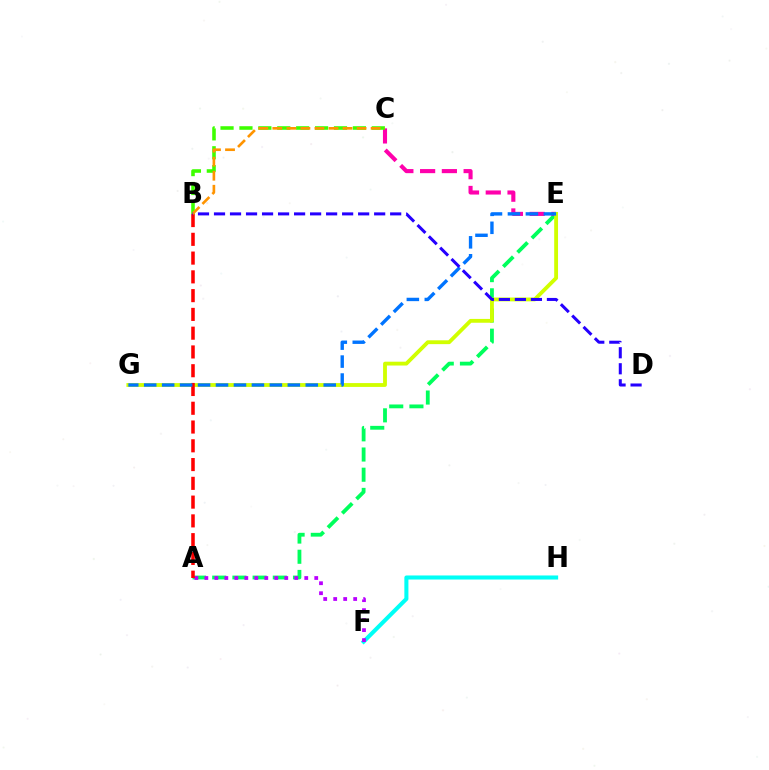{('A', 'E'): [{'color': '#00ff5c', 'line_style': 'dashed', 'thickness': 2.74}], ('F', 'H'): [{'color': '#00fff6', 'line_style': 'solid', 'thickness': 2.92}], ('C', 'E'): [{'color': '#ff00ac', 'line_style': 'dashed', 'thickness': 2.96}], ('B', 'C'): [{'color': '#3dff00', 'line_style': 'dashed', 'thickness': 2.57}, {'color': '#ff9400', 'line_style': 'dashed', 'thickness': 1.91}], ('E', 'G'): [{'color': '#d1ff00', 'line_style': 'solid', 'thickness': 2.76}, {'color': '#0074ff', 'line_style': 'dashed', 'thickness': 2.44}], ('A', 'F'): [{'color': '#b900ff', 'line_style': 'dotted', 'thickness': 2.71}], ('A', 'B'): [{'color': '#ff0000', 'line_style': 'dashed', 'thickness': 2.55}], ('B', 'D'): [{'color': '#2500ff', 'line_style': 'dashed', 'thickness': 2.18}]}